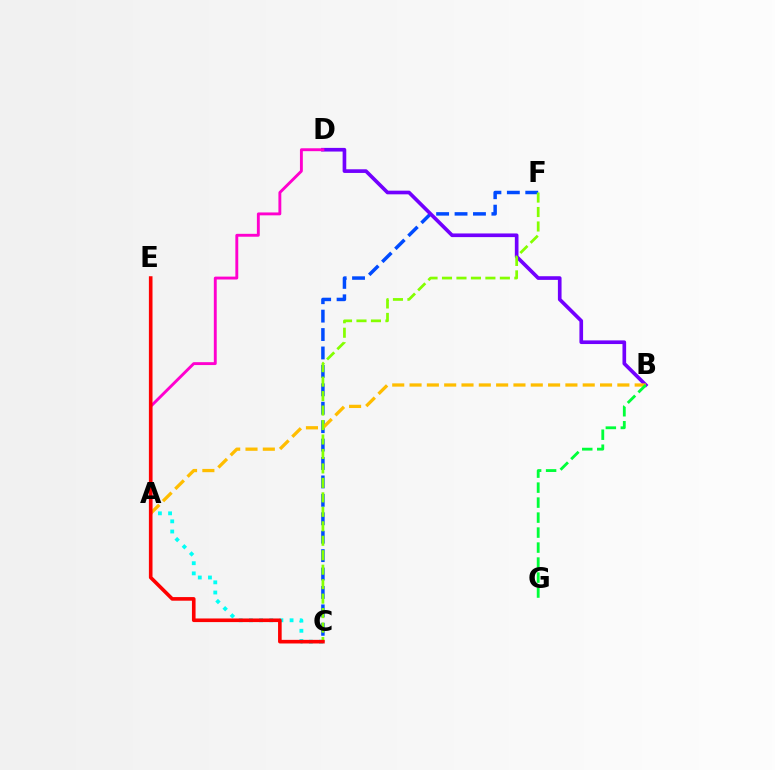{('C', 'F'): [{'color': '#004bff', 'line_style': 'dashed', 'thickness': 2.5}, {'color': '#84ff00', 'line_style': 'dashed', 'thickness': 1.97}], ('B', 'D'): [{'color': '#7200ff', 'line_style': 'solid', 'thickness': 2.63}], ('A', 'B'): [{'color': '#ffbd00', 'line_style': 'dashed', 'thickness': 2.35}], ('A', 'C'): [{'color': '#00fff6', 'line_style': 'dotted', 'thickness': 2.76}], ('A', 'D'): [{'color': '#ff00cf', 'line_style': 'solid', 'thickness': 2.08}], ('B', 'G'): [{'color': '#00ff39', 'line_style': 'dashed', 'thickness': 2.04}], ('C', 'E'): [{'color': '#ff0000', 'line_style': 'solid', 'thickness': 2.6}]}